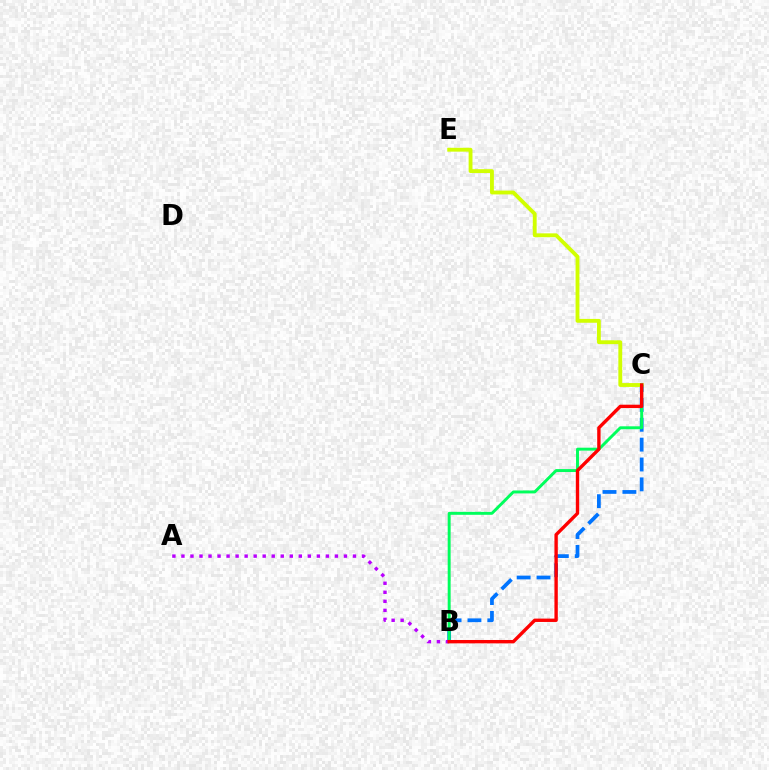{('B', 'C'): [{'color': '#0074ff', 'line_style': 'dashed', 'thickness': 2.7}, {'color': '#00ff5c', 'line_style': 'solid', 'thickness': 2.12}, {'color': '#ff0000', 'line_style': 'solid', 'thickness': 2.43}], ('C', 'E'): [{'color': '#d1ff00', 'line_style': 'solid', 'thickness': 2.77}], ('A', 'B'): [{'color': '#b900ff', 'line_style': 'dotted', 'thickness': 2.45}]}